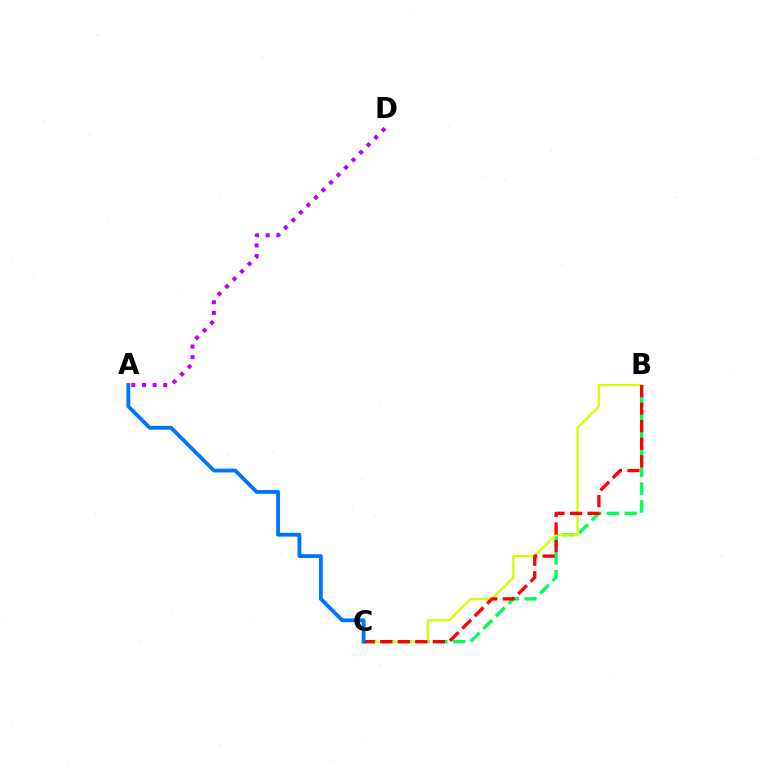{('B', 'C'): [{'color': '#00ff5c', 'line_style': 'dashed', 'thickness': 2.42}, {'color': '#d1ff00', 'line_style': 'solid', 'thickness': 1.63}, {'color': '#ff0000', 'line_style': 'dashed', 'thickness': 2.38}], ('A', 'D'): [{'color': '#b900ff', 'line_style': 'dotted', 'thickness': 2.89}], ('A', 'C'): [{'color': '#0074ff', 'line_style': 'solid', 'thickness': 2.74}]}